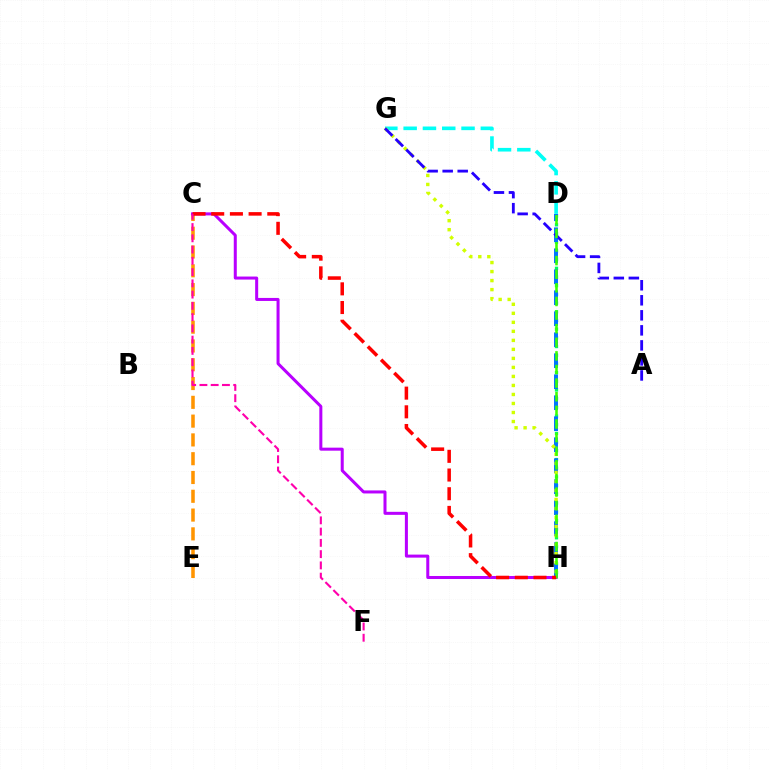{('C', 'E'): [{'color': '#ff9400', 'line_style': 'dashed', 'thickness': 2.55}], ('D', 'H'): [{'color': '#00ff5c', 'line_style': 'dotted', 'thickness': 2.36}, {'color': '#0074ff', 'line_style': 'dashed', 'thickness': 2.85}, {'color': '#3dff00', 'line_style': 'dashed', 'thickness': 1.85}], ('D', 'G'): [{'color': '#00fff6', 'line_style': 'dashed', 'thickness': 2.62}], ('G', 'H'): [{'color': '#d1ff00', 'line_style': 'dotted', 'thickness': 2.45}], ('A', 'G'): [{'color': '#2500ff', 'line_style': 'dashed', 'thickness': 2.04}], ('C', 'H'): [{'color': '#b900ff', 'line_style': 'solid', 'thickness': 2.18}, {'color': '#ff0000', 'line_style': 'dashed', 'thickness': 2.54}], ('C', 'F'): [{'color': '#ff00ac', 'line_style': 'dashed', 'thickness': 1.53}]}